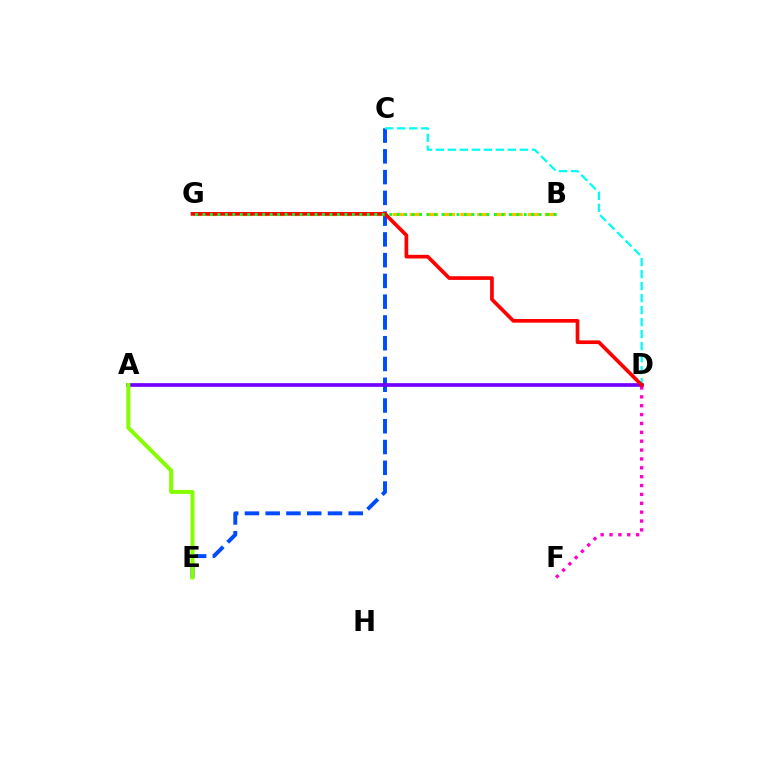{('C', 'E'): [{'color': '#004bff', 'line_style': 'dashed', 'thickness': 2.82}], ('C', 'D'): [{'color': '#00fff6', 'line_style': 'dashed', 'thickness': 1.63}], ('D', 'F'): [{'color': '#ff00cf', 'line_style': 'dotted', 'thickness': 2.41}], ('B', 'G'): [{'color': '#ffbd00', 'line_style': 'dashed', 'thickness': 2.29}, {'color': '#00ff39', 'line_style': 'dotted', 'thickness': 2.03}], ('A', 'D'): [{'color': '#7200ff', 'line_style': 'solid', 'thickness': 2.66}], ('D', 'G'): [{'color': '#ff0000', 'line_style': 'solid', 'thickness': 2.65}], ('A', 'E'): [{'color': '#84ff00', 'line_style': 'solid', 'thickness': 2.87}]}